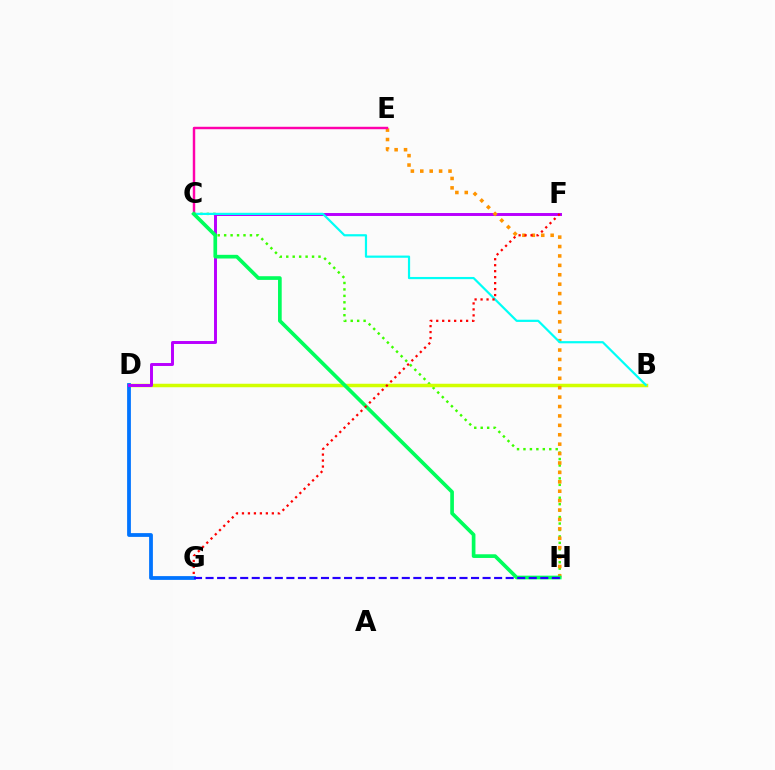{('C', 'H'): [{'color': '#3dff00', 'line_style': 'dotted', 'thickness': 1.75}, {'color': '#00ff5c', 'line_style': 'solid', 'thickness': 2.65}], ('B', 'D'): [{'color': '#d1ff00', 'line_style': 'solid', 'thickness': 2.52}], ('D', 'G'): [{'color': '#0074ff', 'line_style': 'solid', 'thickness': 2.72}], ('D', 'F'): [{'color': '#b900ff', 'line_style': 'solid', 'thickness': 2.13}], ('E', 'H'): [{'color': '#ff9400', 'line_style': 'dotted', 'thickness': 2.56}], ('B', 'C'): [{'color': '#00fff6', 'line_style': 'solid', 'thickness': 1.58}], ('C', 'E'): [{'color': '#ff00ac', 'line_style': 'solid', 'thickness': 1.75}], ('G', 'H'): [{'color': '#2500ff', 'line_style': 'dashed', 'thickness': 1.57}], ('F', 'G'): [{'color': '#ff0000', 'line_style': 'dotted', 'thickness': 1.62}]}